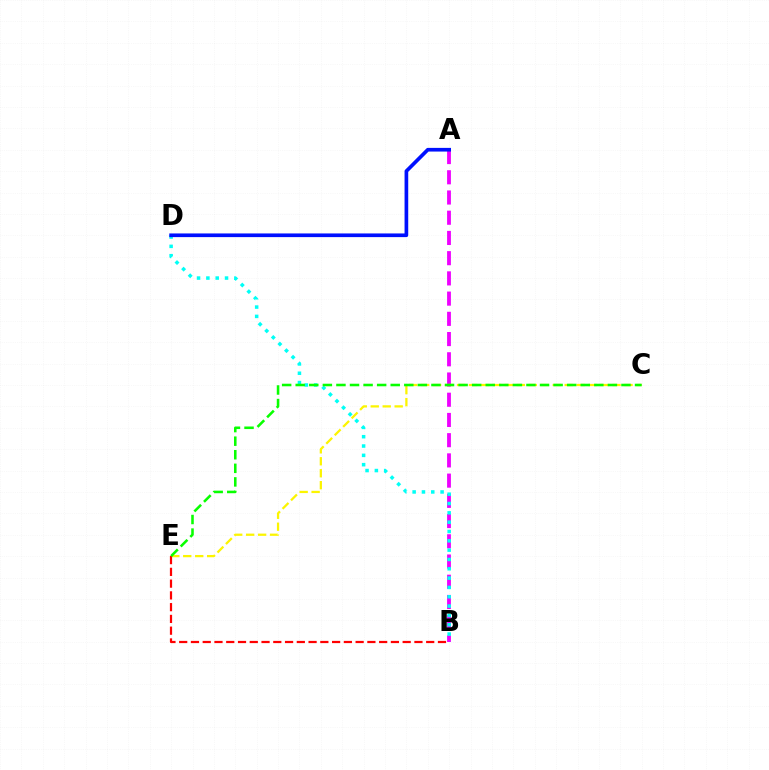{('A', 'B'): [{'color': '#ee00ff', 'line_style': 'dashed', 'thickness': 2.75}], ('B', 'D'): [{'color': '#00fff6', 'line_style': 'dotted', 'thickness': 2.53}], ('C', 'E'): [{'color': '#fcf500', 'line_style': 'dashed', 'thickness': 1.63}, {'color': '#08ff00', 'line_style': 'dashed', 'thickness': 1.84}], ('A', 'D'): [{'color': '#0010ff', 'line_style': 'solid', 'thickness': 2.64}], ('B', 'E'): [{'color': '#ff0000', 'line_style': 'dashed', 'thickness': 1.6}]}